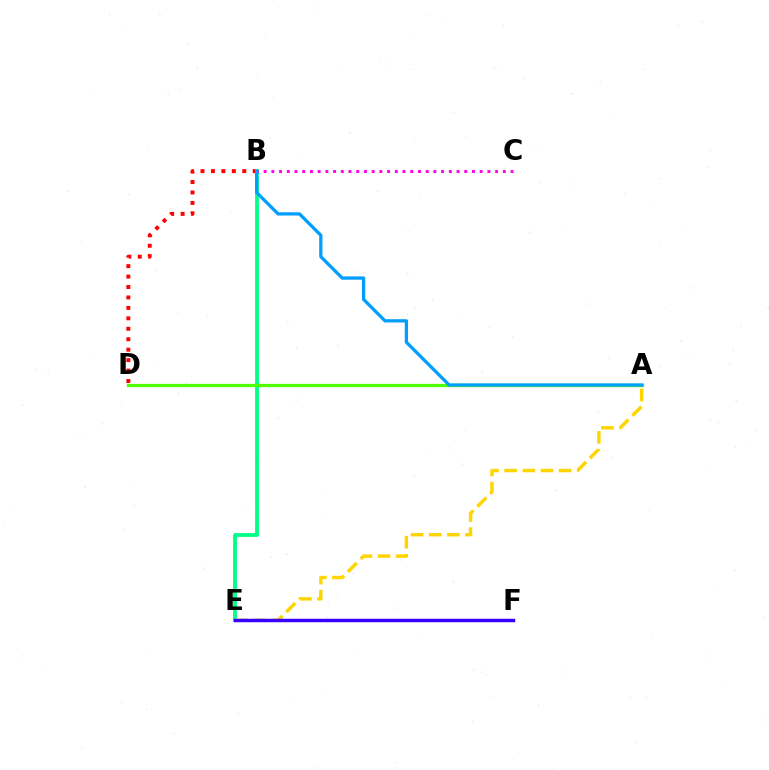{('B', 'D'): [{'color': '#ff0000', 'line_style': 'dotted', 'thickness': 2.84}], ('B', 'E'): [{'color': '#00ff86', 'line_style': 'solid', 'thickness': 2.75}], ('A', 'D'): [{'color': '#4fff00', 'line_style': 'solid', 'thickness': 2.35}], ('A', 'E'): [{'color': '#ffd500', 'line_style': 'dashed', 'thickness': 2.47}], ('B', 'C'): [{'color': '#ff00ed', 'line_style': 'dotted', 'thickness': 2.1}], ('A', 'B'): [{'color': '#009eff', 'line_style': 'solid', 'thickness': 2.35}], ('E', 'F'): [{'color': '#3700ff', 'line_style': 'solid', 'thickness': 2.5}]}